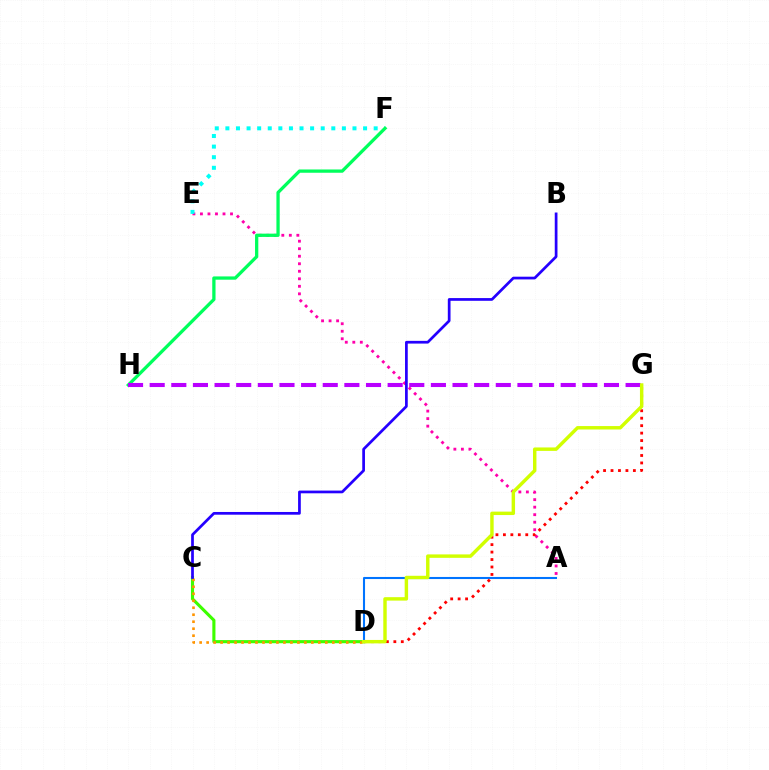{('C', 'D'): [{'color': '#3dff00', 'line_style': 'solid', 'thickness': 2.24}, {'color': '#ff9400', 'line_style': 'dotted', 'thickness': 1.9}], ('A', 'E'): [{'color': '#ff00ac', 'line_style': 'dotted', 'thickness': 2.04}], ('A', 'D'): [{'color': '#0074ff', 'line_style': 'solid', 'thickness': 1.5}], ('E', 'F'): [{'color': '#00fff6', 'line_style': 'dotted', 'thickness': 2.88}], ('F', 'H'): [{'color': '#00ff5c', 'line_style': 'solid', 'thickness': 2.36}], ('D', 'G'): [{'color': '#ff0000', 'line_style': 'dotted', 'thickness': 2.03}, {'color': '#d1ff00', 'line_style': 'solid', 'thickness': 2.47}], ('G', 'H'): [{'color': '#b900ff', 'line_style': 'dashed', 'thickness': 2.94}], ('B', 'C'): [{'color': '#2500ff', 'line_style': 'solid', 'thickness': 1.96}]}